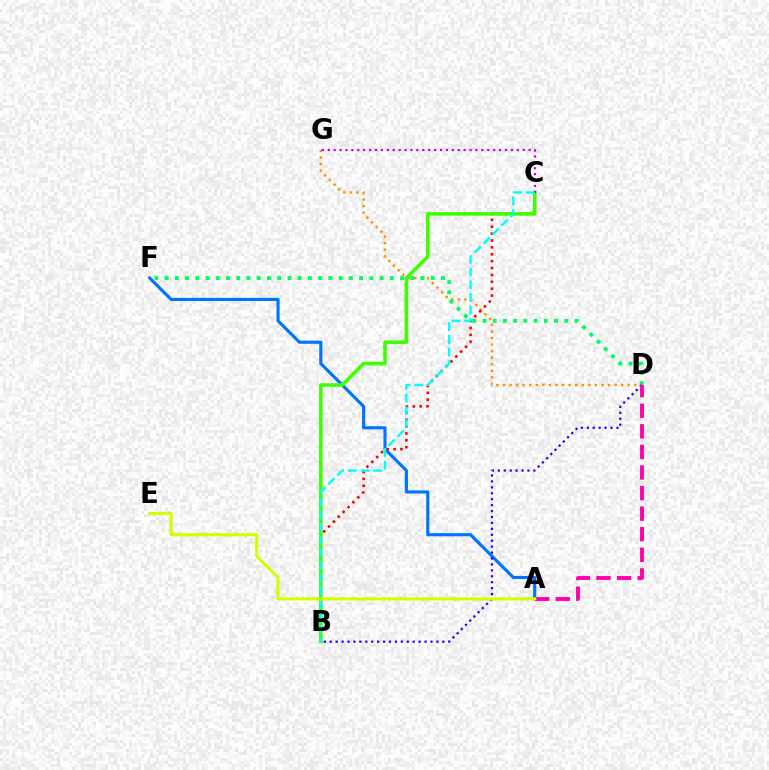{('A', 'F'): [{'color': '#0074ff', 'line_style': 'solid', 'thickness': 2.26}], ('D', 'G'): [{'color': '#ff9400', 'line_style': 'dotted', 'thickness': 1.78}], ('D', 'F'): [{'color': '#00ff5c', 'line_style': 'dotted', 'thickness': 2.78}], ('B', 'D'): [{'color': '#2500ff', 'line_style': 'dotted', 'thickness': 1.61}], ('B', 'C'): [{'color': '#ff0000', 'line_style': 'dotted', 'thickness': 1.87}, {'color': '#3dff00', 'line_style': 'solid', 'thickness': 2.56}, {'color': '#00fff6', 'line_style': 'dashed', 'thickness': 1.72}], ('C', 'G'): [{'color': '#b900ff', 'line_style': 'dotted', 'thickness': 1.61}], ('A', 'D'): [{'color': '#ff00ac', 'line_style': 'dashed', 'thickness': 2.8}], ('A', 'E'): [{'color': '#d1ff00', 'line_style': 'solid', 'thickness': 2.2}]}